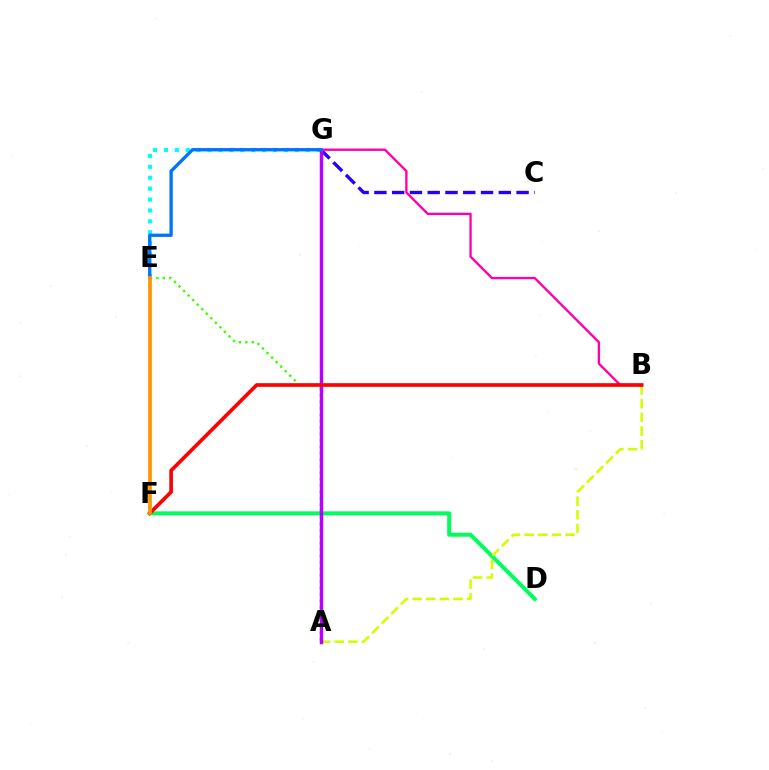{('D', 'F'): [{'color': '#00ff5c', 'line_style': 'solid', 'thickness': 2.88}], ('A', 'B'): [{'color': '#d1ff00', 'line_style': 'dashed', 'thickness': 1.85}], ('C', 'G'): [{'color': '#2500ff', 'line_style': 'dashed', 'thickness': 2.41}], ('E', 'G'): [{'color': '#00fff6', 'line_style': 'dotted', 'thickness': 2.96}, {'color': '#0074ff', 'line_style': 'solid', 'thickness': 2.4}], ('A', 'E'): [{'color': '#3dff00', 'line_style': 'dotted', 'thickness': 1.74}], ('A', 'G'): [{'color': '#b900ff', 'line_style': 'solid', 'thickness': 2.5}], ('B', 'G'): [{'color': '#ff00ac', 'line_style': 'solid', 'thickness': 1.69}], ('B', 'F'): [{'color': '#ff0000', 'line_style': 'solid', 'thickness': 2.63}], ('E', 'F'): [{'color': '#ff9400', 'line_style': 'solid', 'thickness': 2.67}]}